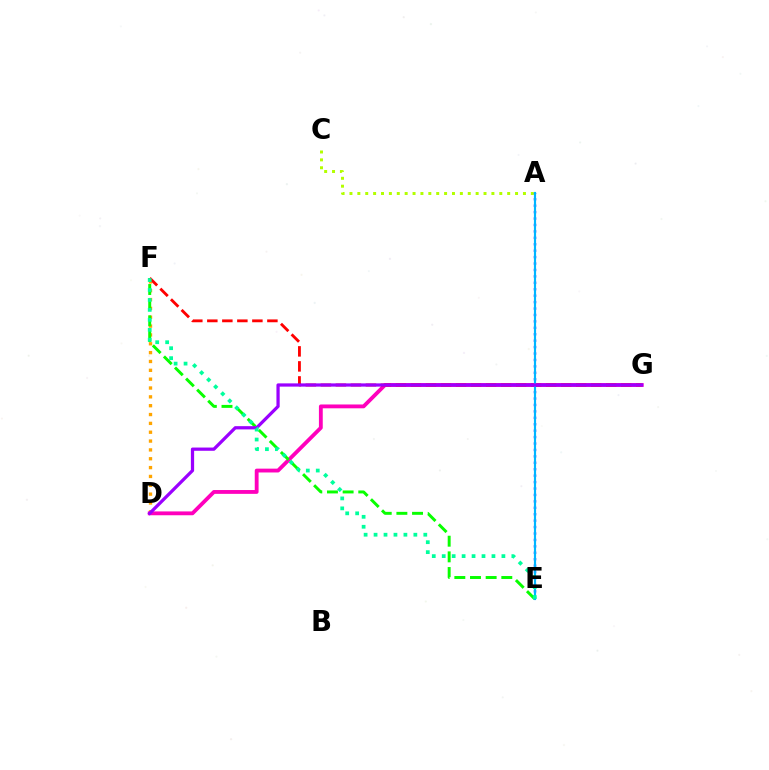{('D', 'F'): [{'color': '#ffa500', 'line_style': 'dotted', 'thickness': 2.4}], ('D', 'G'): [{'color': '#ff00bd', 'line_style': 'solid', 'thickness': 2.76}, {'color': '#9b00ff', 'line_style': 'solid', 'thickness': 2.33}], ('E', 'F'): [{'color': '#08ff00', 'line_style': 'dashed', 'thickness': 2.13}, {'color': '#00ff9d', 'line_style': 'dotted', 'thickness': 2.7}], ('A', 'C'): [{'color': '#b3ff00', 'line_style': 'dotted', 'thickness': 2.14}], ('F', 'G'): [{'color': '#ff0000', 'line_style': 'dashed', 'thickness': 2.04}], ('A', 'E'): [{'color': '#0010ff', 'line_style': 'dotted', 'thickness': 1.75}, {'color': '#00b5ff', 'line_style': 'solid', 'thickness': 1.55}]}